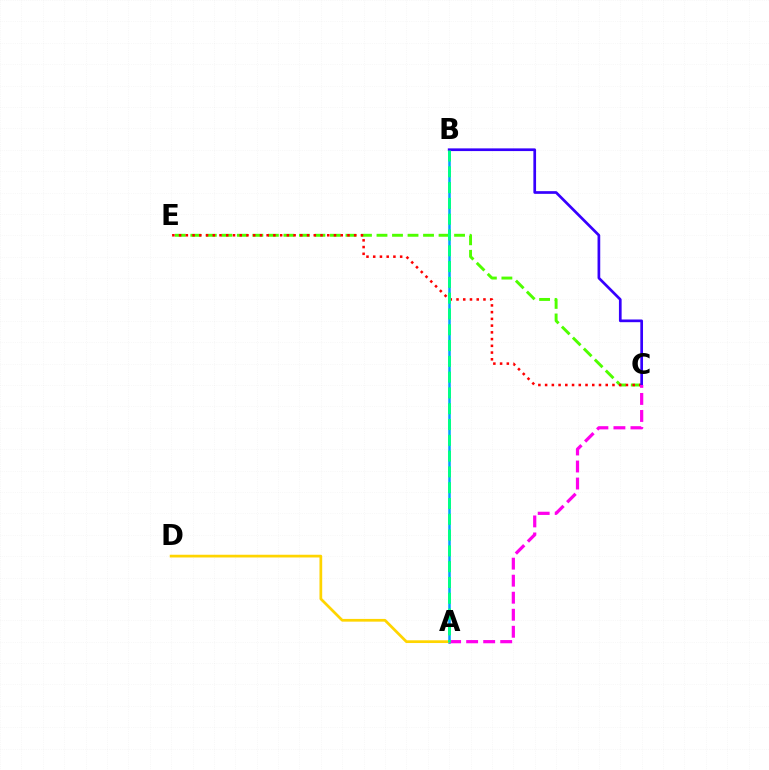{('A', 'B'): [{'color': '#009eff', 'line_style': 'solid', 'thickness': 1.82}, {'color': '#00ff86', 'line_style': 'dashed', 'thickness': 2.15}], ('A', 'D'): [{'color': '#ffd500', 'line_style': 'solid', 'thickness': 1.97}], ('C', 'E'): [{'color': '#4fff00', 'line_style': 'dashed', 'thickness': 2.11}, {'color': '#ff0000', 'line_style': 'dotted', 'thickness': 1.83}], ('B', 'C'): [{'color': '#3700ff', 'line_style': 'solid', 'thickness': 1.94}], ('A', 'C'): [{'color': '#ff00ed', 'line_style': 'dashed', 'thickness': 2.31}]}